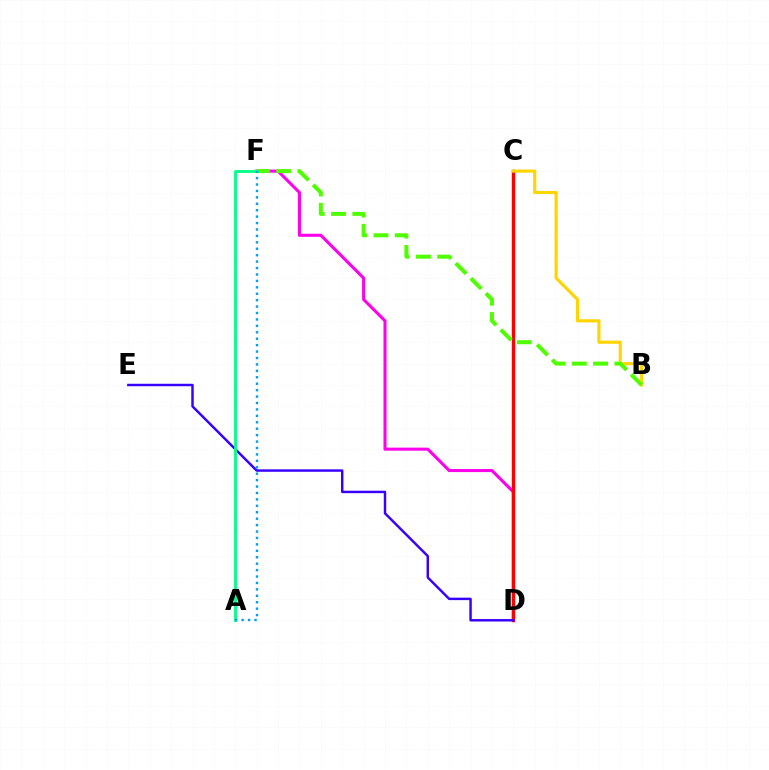{('D', 'F'): [{'color': '#ff00ed', 'line_style': 'solid', 'thickness': 2.2}], ('C', 'D'): [{'color': '#ff0000', 'line_style': 'solid', 'thickness': 2.43}], ('B', 'C'): [{'color': '#ffd500', 'line_style': 'solid', 'thickness': 2.27}], ('B', 'F'): [{'color': '#4fff00', 'line_style': 'dashed', 'thickness': 2.89}], ('D', 'E'): [{'color': '#3700ff', 'line_style': 'solid', 'thickness': 1.77}], ('A', 'F'): [{'color': '#00ff86', 'line_style': 'solid', 'thickness': 2.04}, {'color': '#009eff', 'line_style': 'dotted', 'thickness': 1.75}]}